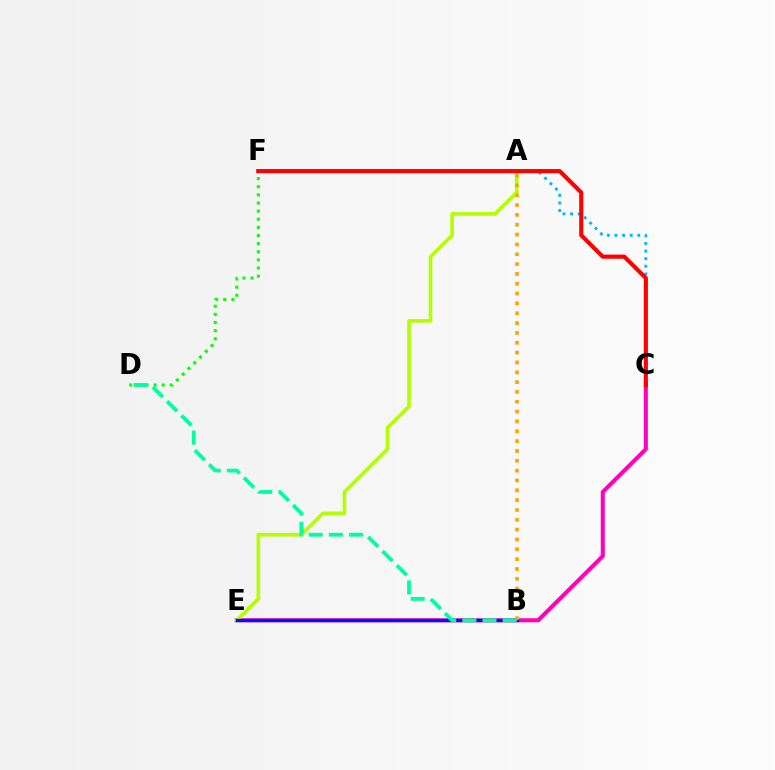{('C', 'E'): [{'color': '#ff00bd', 'line_style': 'solid', 'thickness': 2.91}], ('A', 'C'): [{'color': '#00b5ff', 'line_style': 'dotted', 'thickness': 2.07}], ('A', 'E'): [{'color': '#b3ff00', 'line_style': 'solid', 'thickness': 2.6}], ('B', 'E'): [{'color': '#0010ff', 'line_style': 'solid', 'thickness': 2.39}], ('D', 'F'): [{'color': '#08ff00', 'line_style': 'dotted', 'thickness': 2.21}], ('A', 'F'): [{'color': '#9b00ff', 'line_style': 'solid', 'thickness': 1.75}], ('A', 'B'): [{'color': '#ffa500', 'line_style': 'dotted', 'thickness': 2.67}], ('C', 'F'): [{'color': '#ff0000', 'line_style': 'solid', 'thickness': 2.98}], ('B', 'D'): [{'color': '#00ff9d', 'line_style': 'dashed', 'thickness': 2.74}]}